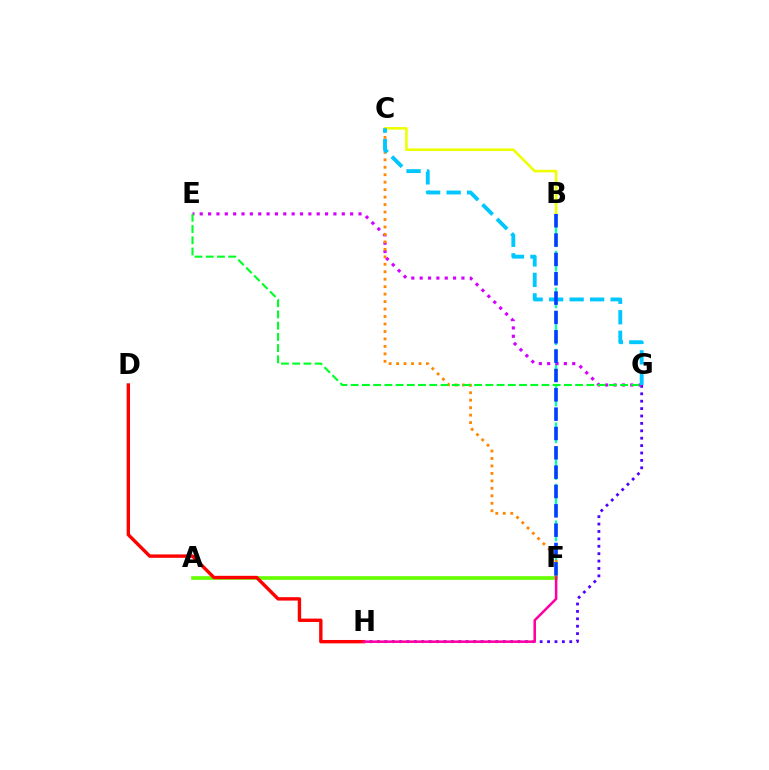{('A', 'F'): [{'color': '#66ff00', 'line_style': 'solid', 'thickness': 2.64}], ('G', 'H'): [{'color': '#4f00ff', 'line_style': 'dotted', 'thickness': 2.01}], ('B', 'F'): [{'color': '#00ffaf', 'line_style': 'dashed', 'thickness': 1.67}, {'color': '#003fff', 'line_style': 'dashed', 'thickness': 2.63}], ('E', 'G'): [{'color': '#d600ff', 'line_style': 'dotted', 'thickness': 2.27}, {'color': '#00ff27', 'line_style': 'dashed', 'thickness': 1.52}], ('B', 'C'): [{'color': '#eeff00', 'line_style': 'solid', 'thickness': 1.87}], ('D', 'H'): [{'color': '#ff0000', 'line_style': 'solid', 'thickness': 2.44}], ('C', 'F'): [{'color': '#ff8800', 'line_style': 'dotted', 'thickness': 2.03}], ('C', 'G'): [{'color': '#00c7ff', 'line_style': 'dashed', 'thickness': 2.78}], ('F', 'H'): [{'color': '#ff00a0', 'line_style': 'solid', 'thickness': 1.82}]}